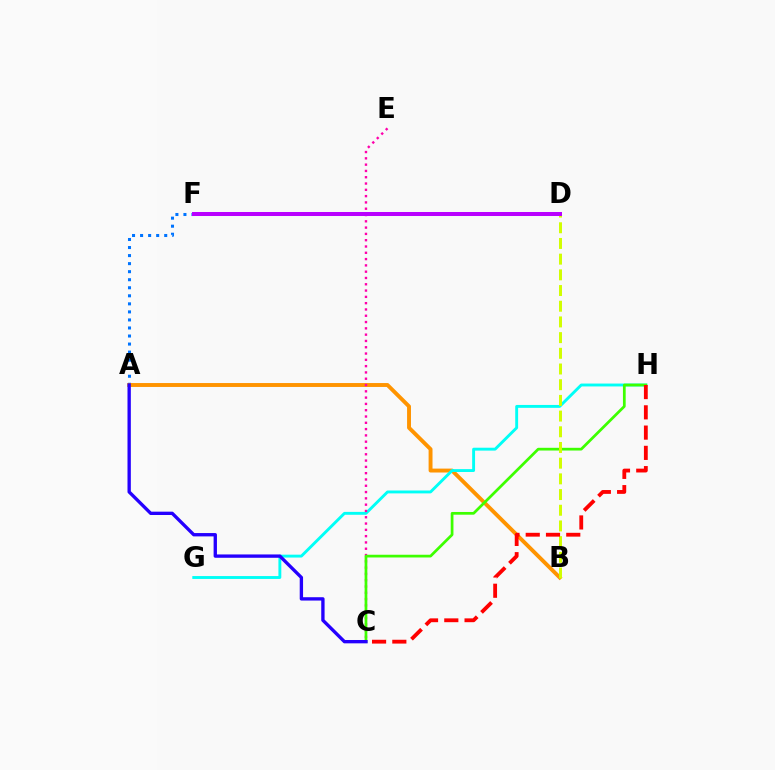{('A', 'F'): [{'color': '#0074ff', 'line_style': 'dotted', 'thickness': 2.19}], ('A', 'B'): [{'color': '#ff9400', 'line_style': 'solid', 'thickness': 2.81}], ('G', 'H'): [{'color': '#00fff6', 'line_style': 'solid', 'thickness': 2.08}], ('C', 'E'): [{'color': '#ff00ac', 'line_style': 'dotted', 'thickness': 1.71}], ('C', 'H'): [{'color': '#3dff00', 'line_style': 'solid', 'thickness': 1.97}, {'color': '#ff0000', 'line_style': 'dashed', 'thickness': 2.75}], ('A', 'C'): [{'color': '#2500ff', 'line_style': 'solid', 'thickness': 2.41}], ('B', 'D'): [{'color': '#d1ff00', 'line_style': 'dashed', 'thickness': 2.13}], ('D', 'F'): [{'color': '#00ff5c', 'line_style': 'solid', 'thickness': 2.17}, {'color': '#b900ff', 'line_style': 'solid', 'thickness': 2.88}]}